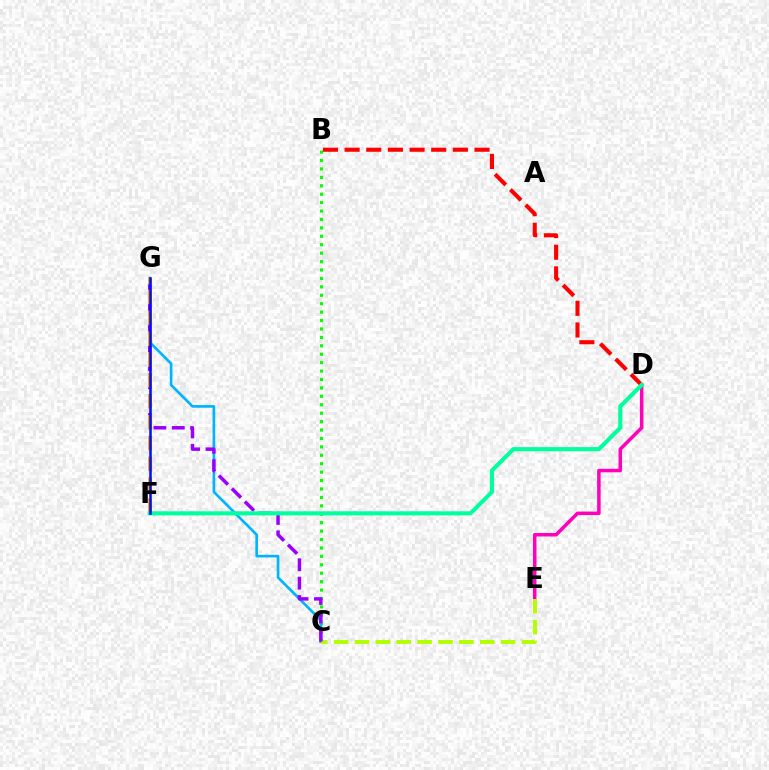{('D', 'E'): [{'color': '#ff00bd', 'line_style': 'solid', 'thickness': 2.52}], ('B', 'C'): [{'color': '#08ff00', 'line_style': 'dotted', 'thickness': 2.29}], ('C', 'G'): [{'color': '#00b5ff', 'line_style': 'solid', 'thickness': 1.92}, {'color': '#9b00ff', 'line_style': 'dashed', 'thickness': 2.5}], ('C', 'E'): [{'color': '#b3ff00', 'line_style': 'dashed', 'thickness': 2.84}], ('F', 'G'): [{'color': '#ffa500', 'line_style': 'dashed', 'thickness': 2.84}, {'color': '#0010ff', 'line_style': 'solid', 'thickness': 1.83}], ('B', 'D'): [{'color': '#ff0000', 'line_style': 'dashed', 'thickness': 2.94}], ('D', 'F'): [{'color': '#00ff9d', 'line_style': 'solid', 'thickness': 2.95}]}